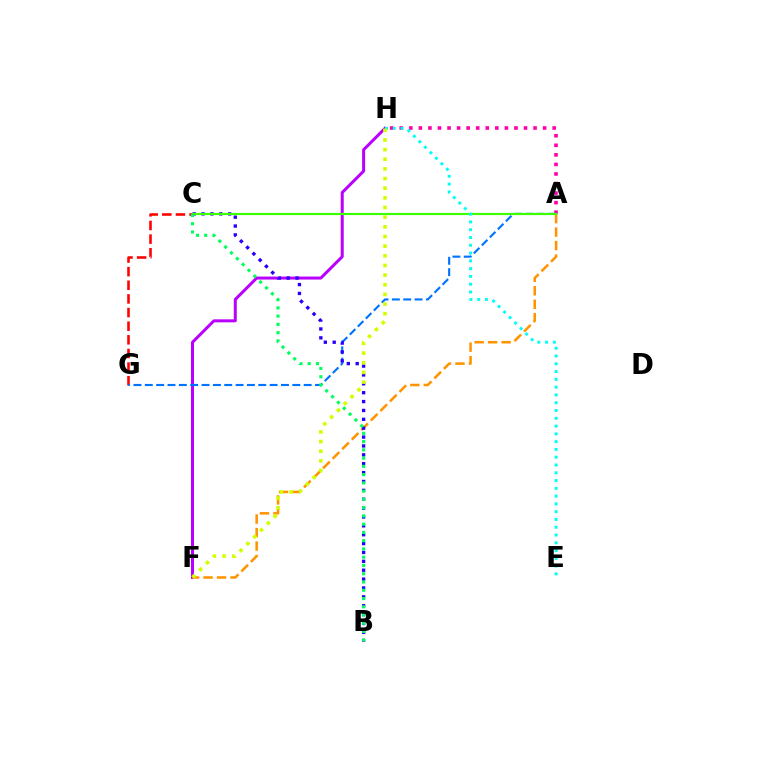{('A', 'H'): [{'color': '#ff00ac', 'line_style': 'dotted', 'thickness': 2.6}], ('C', 'G'): [{'color': '#ff0000', 'line_style': 'dashed', 'thickness': 1.85}], ('F', 'H'): [{'color': '#b900ff', 'line_style': 'solid', 'thickness': 2.16}, {'color': '#d1ff00', 'line_style': 'dotted', 'thickness': 2.62}], ('A', 'G'): [{'color': '#0074ff', 'line_style': 'dashed', 'thickness': 1.54}], ('A', 'F'): [{'color': '#ff9400', 'line_style': 'dashed', 'thickness': 1.83}], ('B', 'C'): [{'color': '#2500ff', 'line_style': 'dotted', 'thickness': 2.41}, {'color': '#00ff5c', 'line_style': 'dotted', 'thickness': 2.24}], ('A', 'C'): [{'color': '#3dff00', 'line_style': 'solid', 'thickness': 1.57}], ('E', 'H'): [{'color': '#00fff6', 'line_style': 'dotted', 'thickness': 2.11}]}